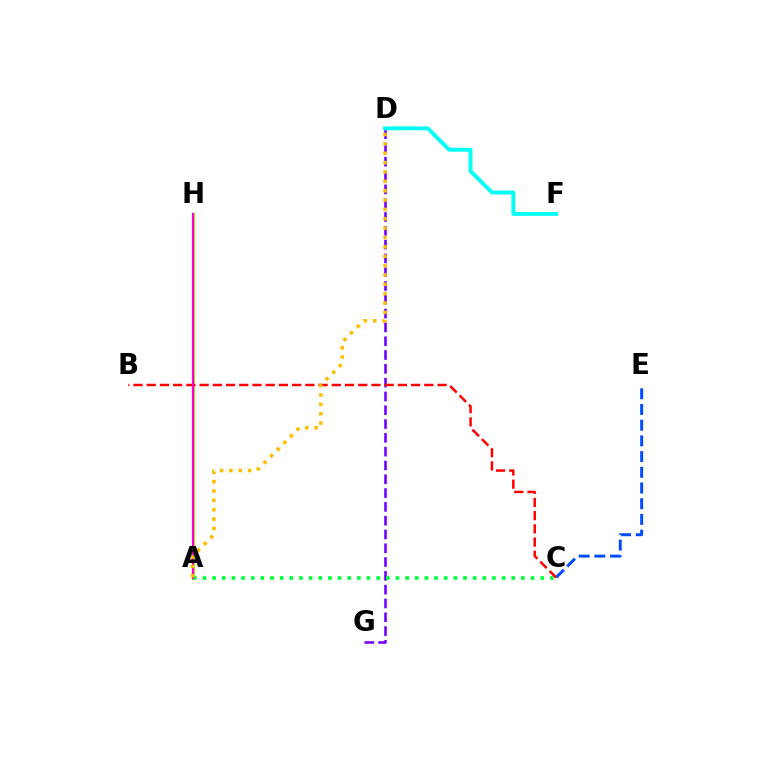{('A', 'H'): [{'color': '#84ff00', 'line_style': 'solid', 'thickness': 2.15}, {'color': '#ff00cf', 'line_style': 'solid', 'thickness': 1.57}], ('D', 'G'): [{'color': '#7200ff', 'line_style': 'dashed', 'thickness': 1.88}], ('D', 'F'): [{'color': '#00fff6', 'line_style': 'solid', 'thickness': 2.8}], ('A', 'C'): [{'color': '#00ff39', 'line_style': 'dotted', 'thickness': 2.62}], ('C', 'E'): [{'color': '#004bff', 'line_style': 'dashed', 'thickness': 2.13}], ('B', 'C'): [{'color': '#ff0000', 'line_style': 'dashed', 'thickness': 1.8}], ('A', 'D'): [{'color': '#ffbd00', 'line_style': 'dotted', 'thickness': 2.54}]}